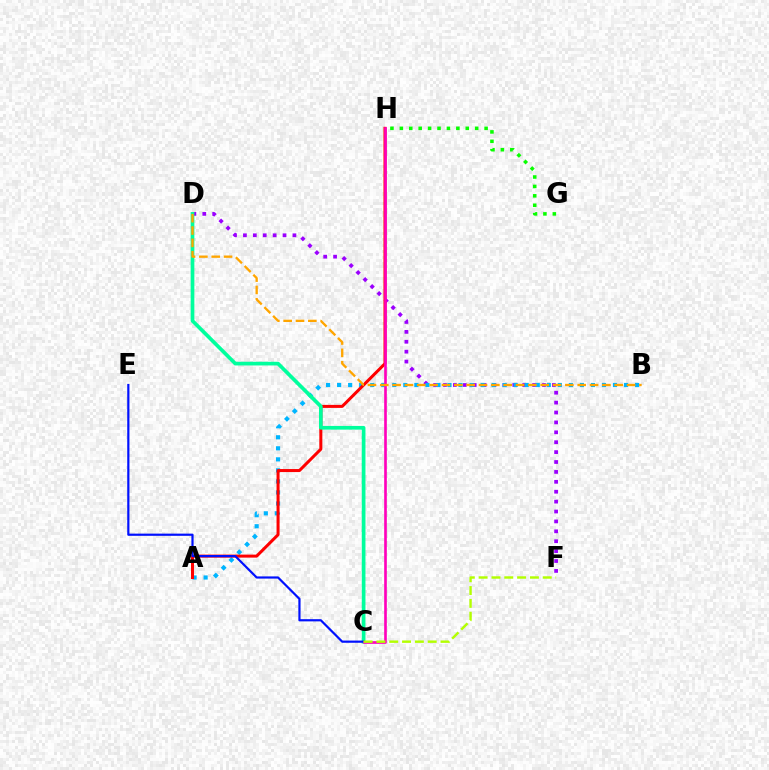{('D', 'F'): [{'color': '#9b00ff', 'line_style': 'dotted', 'thickness': 2.69}], ('A', 'B'): [{'color': '#00b5ff', 'line_style': 'dotted', 'thickness': 3.0}], ('G', 'H'): [{'color': '#08ff00', 'line_style': 'dotted', 'thickness': 2.56}], ('A', 'H'): [{'color': '#ff0000', 'line_style': 'solid', 'thickness': 2.18}], ('C', 'D'): [{'color': '#00ff9d', 'line_style': 'solid', 'thickness': 2.66}], ('C', 'E'): [{'color': '#0010ff', 'line_style': 'solid', 'thickness': 1.58}], ('C', 'H'): [{'color': '#ff00bd', 'line_style': 'solid', 'thickness': 1.91}], ('C', 'F'): [{'color': '#b3ff00', 'line_style': 'dashed', 'thickness': 1.74}], ('B', 'D'): [{'color': '#ffa500', 'line_style': 'dashed', 'thickness': 1.68}]}